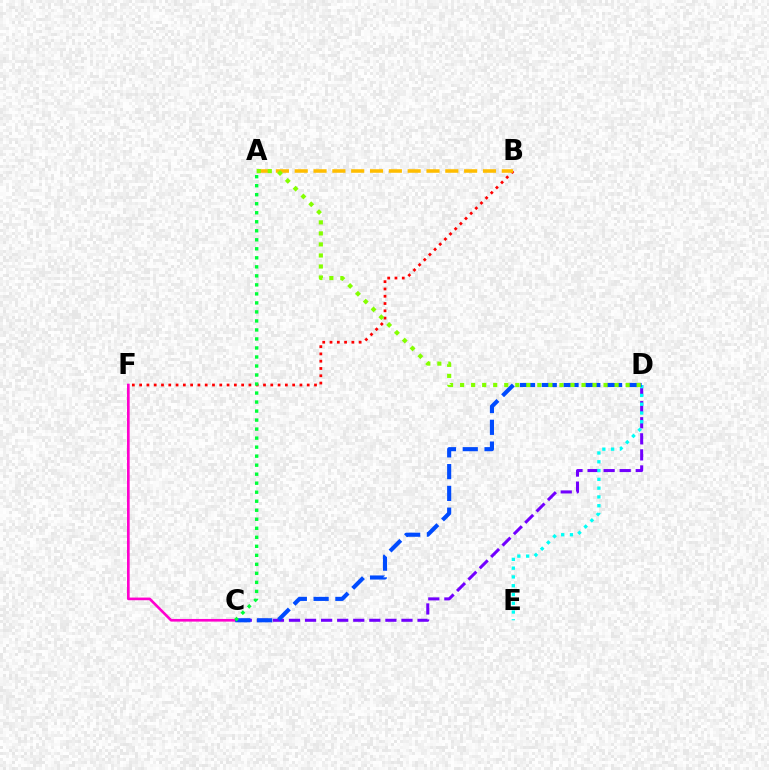{('C', 'D'): [{'color': '#7200ff', 'line_style': 'dashed', 'thickness': 2.18}, {'color': '#004bff', 'line_style': 'dashed', 'thickness': 2.96}], ('D', 'E'): [{'color': '#00fff6', 'line_style': 'dotted', 'thickness': 2.39}], ('B', 'F'): [{'color': '#ff0000', 'line_style': 'dotted', 'thickness': 1.98}], ('C', 'F'): [{'color': '#ff00cf', 'line_style': 'solid', 'thickness': 1.91}], ('A', 'B'): [{'color': '#ffbd00', 'line_style': 'dashed', 'thickness': 2.56}], ('A', 'C'): [{'color': '#00ff39', 'line_style': 'dotted', 'thickness': 2.45}], ('A', 'D'): [{'color': '#84ff00', 'line_style': 'dotted', 'thickness': 3.0}]}